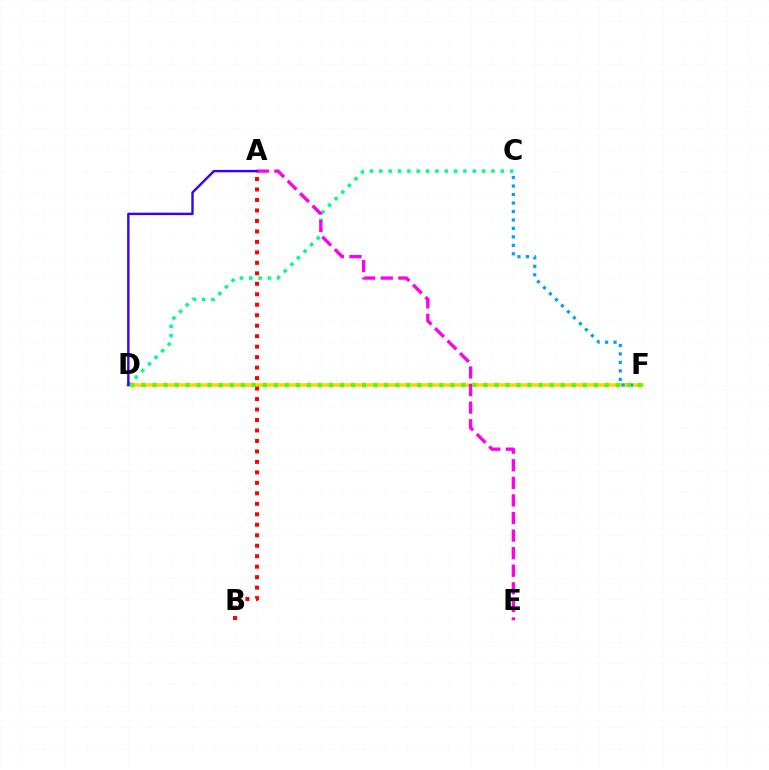{('D', 'F'): [{'color': '#ffd500', 'line_style': 'solid', 'thickness': 2.58}, {'color': '#4fff00', 'line_style': 'dotted', 'thickness': 3.0}], ('C', 'F'): [{'color': '#009eff', 'line_style': 'dotted', 'thickness': 2.3}], ('A', 'B'): [{'color': '#ff0000', 'line_style': 'dotted', 'thickness': 2.85}], ('C', 'D'): [{'color': '#00ff86', 'line_style': 'dotted', 'thickness': 2.54}], ('A', 'E'): [{'color': '#ff00ed', 'line_style': 'dashed', 'thickness': 2.39}], ('A', 'D'): [{'color': '#3700ff', 'line_style': 'solid', 'thickness': 1.72}]}